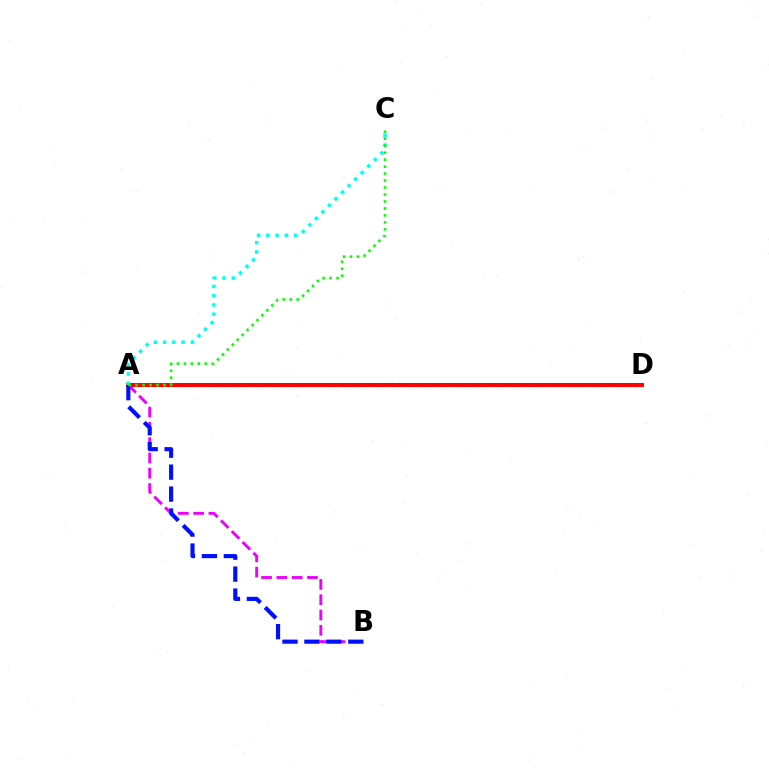{('A', 'D'): [{'color': '#fcf500', 'line_style': 'dashed', 'thickness': 2.33}, {'color': '#ff0000', 'line_style': 'solid', 'thickness': 2.86}], ('A', 'B'): [{'color': '#ee00ff', 'line_style': 'dashed', 'thickness': 2.08}, {'color': '#0010ff', 'line_style': 'dashed', 'thickness': 2.98}], ('A', 'C'): [{'color': '#00fff6', 'line_style': 'dotted', 'thickness': 2.51}, {'color': '#08ff00', 'line_style': 'dotted', 'thickness': 1.89}]}